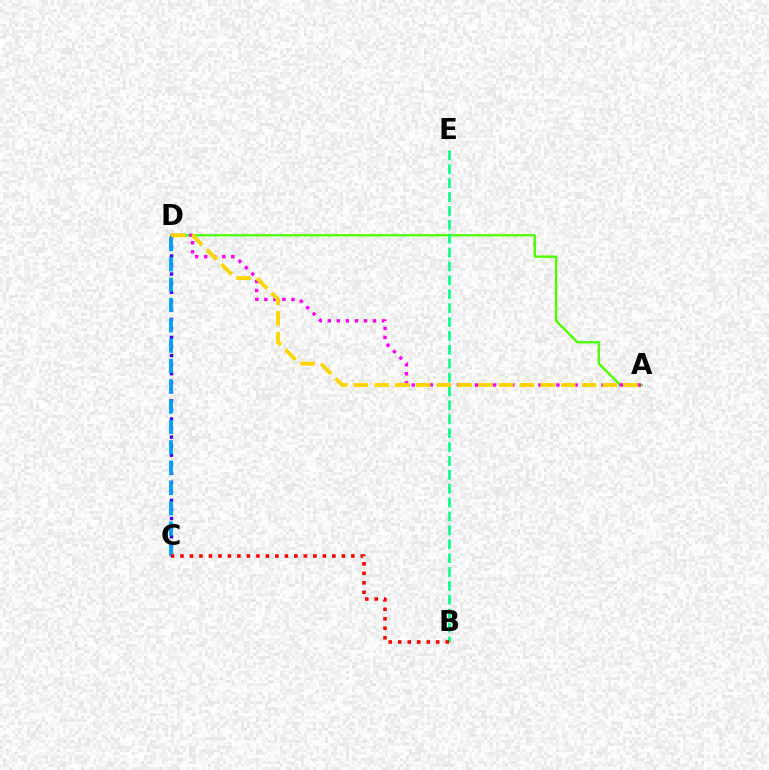{('A', 'D'): [{'color': '#4fff00', 'line_style': 'solid', 'thickness': 1.73}, {'color': '#ff00ed', 'line_style': 'dotted', 'thickness': 2.46}, {'color': '#ffd500', 'line_style': 'dashed', 'thickness': 2.82}], ('C', 'D'): [{'color': '#3700ff', 'line_style': 'dotted', 'thickness': 2.46}, {'color': '#009eff', 'line_style': 'dashed', 'thickness': 2.76}], ('B', 'E'): [{'color': '#00ff86', 'line_style': 'dashed', 'thickness': 1.89}], ('B', 'C'): [{'color': '#ff0000', 'line_style': 'dotted', 'thickness': 2.58}]}